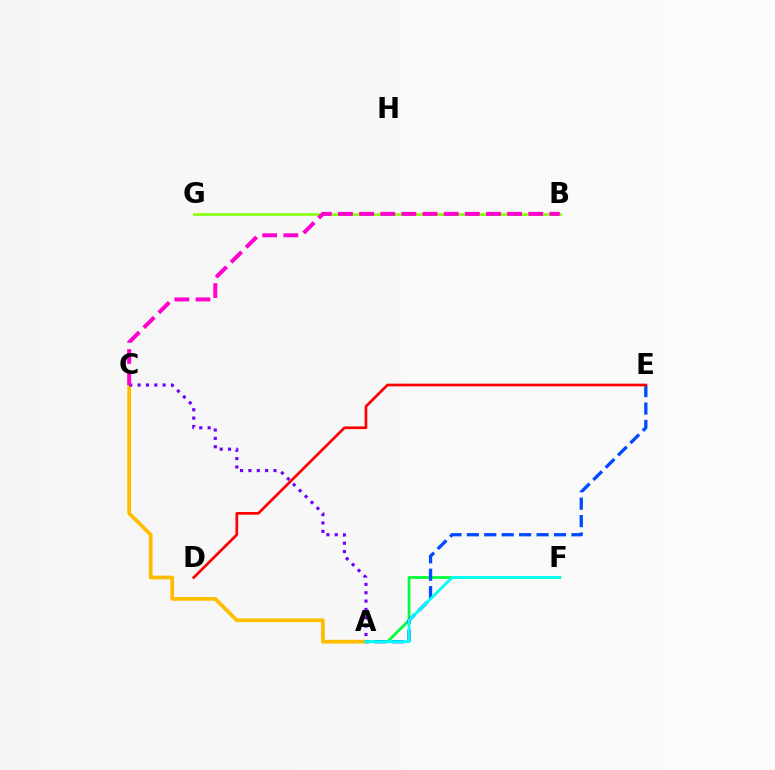{('B', 'G'): [{'color': '#84ff00', 'line_style': 'solid', 'thickness': 1.87}], ('A', 'C'): [{'color': '#ffbd00', 'line_style': 'solid', 'thickness': 2.68}, {'color': '#7200ff', 'line_style': 'dotted', 'thickness': 2.27}], ('A', 'F'): [{'color': '#00ff39', 'line_style': 'solid', 'thickness': 1.98}, {'color': '#00fff6', 'line_style': 'solid', 'thickness': 2.01}], ('A', 'E'): [{'color': '#004bff', 'line_style': 'dashed', 'thickness': 2.37}], ('D', 'E'): [{'color': '#ff0000', 'line_style': 'solid', 'thickness': 1.94}], ('B', 'C'): [{'color': '#ff00cf', 'line_style': 'dashed', 'thickness': 2.87}]}